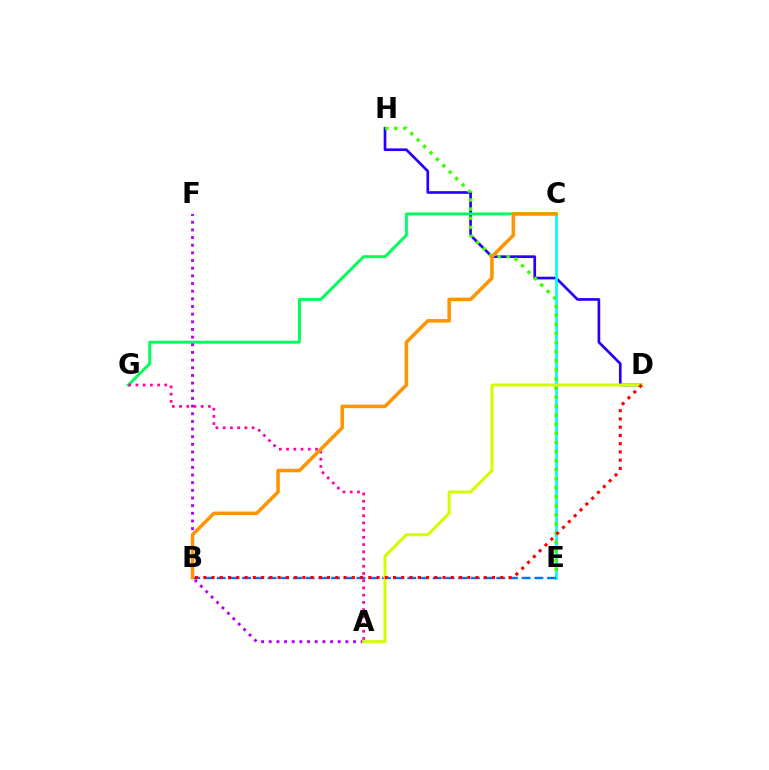{('D', 'H'): [{'color': '#2500ff', 'line_style': 'solid', 'thickness': 1.93}], ('C', 'E'): [{'color': '#00fff6', 'line_style': 'solid', 'thickness': 1.98}], ('E', 'H'): [{'color': '#3dff00', 'line_style': 'dotted', 'thickness': 2.47}], ('C', 'G'): [{'color': '#00ff5c', 'line_style': 'solid', 'thickness': 2.11}], ('A', 'F'): [{'color': '#b900ff', 'line_style': 'dotted', 'thickness': 2.08}], ('B', 'E'): [{'color': '#0074ff', 'line_style': 'dashed', 'thickness': 1.73}], ('A', 'D'): [{'color': '#d1ff00', 'line_style': 'solid', 'thickness': 2.18}], ('A', 'G'): [{'color': '#ff00ac', 'line_style': 'dotted', 'thickness': 1.96}], ('B', 'C'): [{'color': '#ff9400', 'line_style': 'solid', 'thickness': 2.54}], ('B', 'D'): [{'color': '#ff0000', 'line_style': 'dotted', 'thickness': 2.24}]}